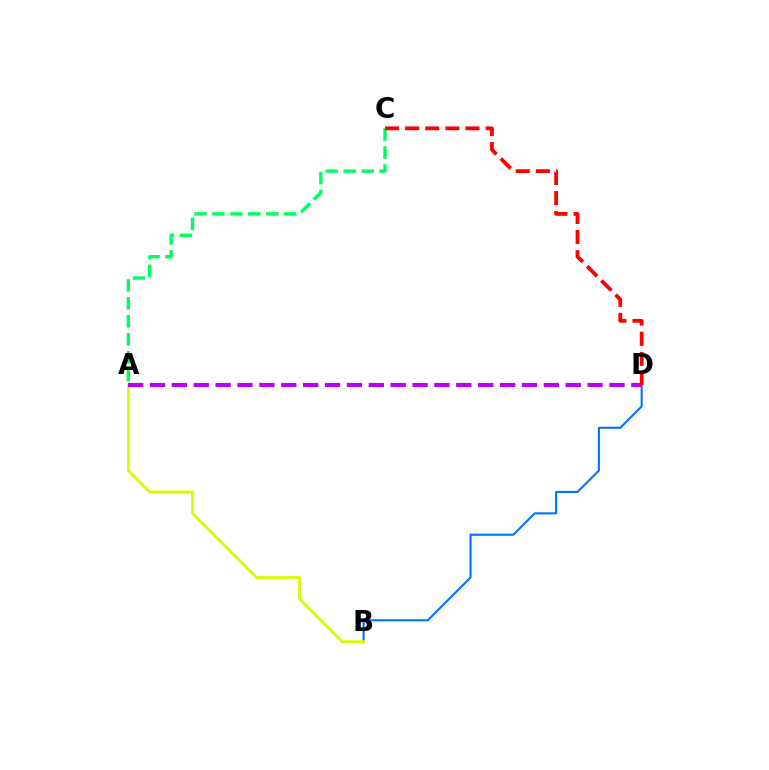{('B', 'D'): [{'color': '#0074ff', 'line_style': 'solid', 'thickness': 1.52}], ('A', 'B'): [{'color': '#d1ff00', 'line_style': 'solid', 'thickness': 2.0}], ('A', 'D'): [{'color': '#b900ff', 'line_style': 'dashed', 'thickness': 2.97}], ('A', 'C'): [{'color': '#00ff5c', 'line_style': 'dashed', 'thickness': 2.44}], ('C', 'D'): [{'color': '#ff0000', 'line_style': 'dashed', 'thickness': 2.73}]}